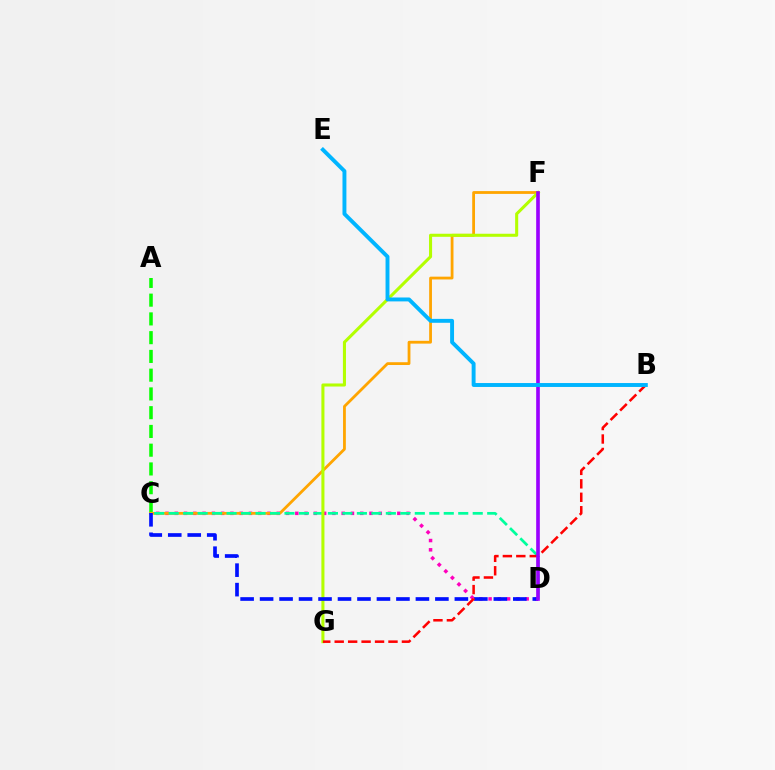{('A', 'C'): [{'color': '#08ff00', 'line_style': 'dashed', 'thickness': 2.55}], ('C', 'D'): [{'color': '#ff00bd', 'line_style': 'dotted', 'thickness': 2.52}, {'color': '#00ff9d', 'line_style': 'dashed', 'thickness': 1.97}, {'color': '#0010ff', 'line_style': 'dashed', 'thickness': 2.65}], ('C', 'F'): [{'color': '#ffa500', 'line_style': 'solid', 'thickness': 2.01}], ('F', 'G'): [{'color': '#b3ff00', 'line_style': 'solid', 'thickness': 2.2}], ('B', 'G'): [{'color': '#ff0000', 'line_style': 'dashed', 'thickness': 1.83}], ('D', 'F'): [{'color': '#9b00ff', 'line_style': 'solid', 'thickness': 2.62}], ('B', 'E'): [{'color': '#00b5ff', 'line_style': 'solid', 'thickness': 2.82}]}